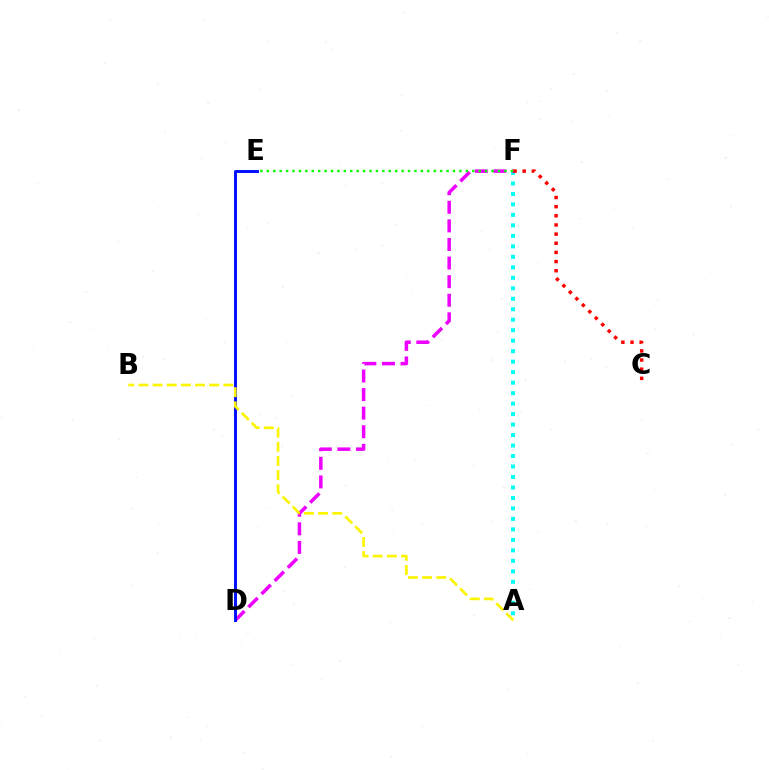{('A', 'F'): [{'color': '#00fff6', 'line_style': 'dotted', 'thickness': 2.85}], ('D', 'F'): [{'color': '#ee00ff', 'line_style': 'dashed', 'thickness': 2.53}], ('E', 'F'): [{'color': '#08ff00', 'line_style': 'dotted', 'thickness': 1.74}], ('D', 'E'): [{'color': '#0010ff', 'line_style': 'solid', 'thickness': 2.12}], ('C', 'F'): [{'color': '#ff0000', 'line_style': 'dotted', 'thickness': 2.49}], ('A', 'B'): [{'color': '#fcf500', 'line_style': 'dashed', 'thickness': 1.92}]}